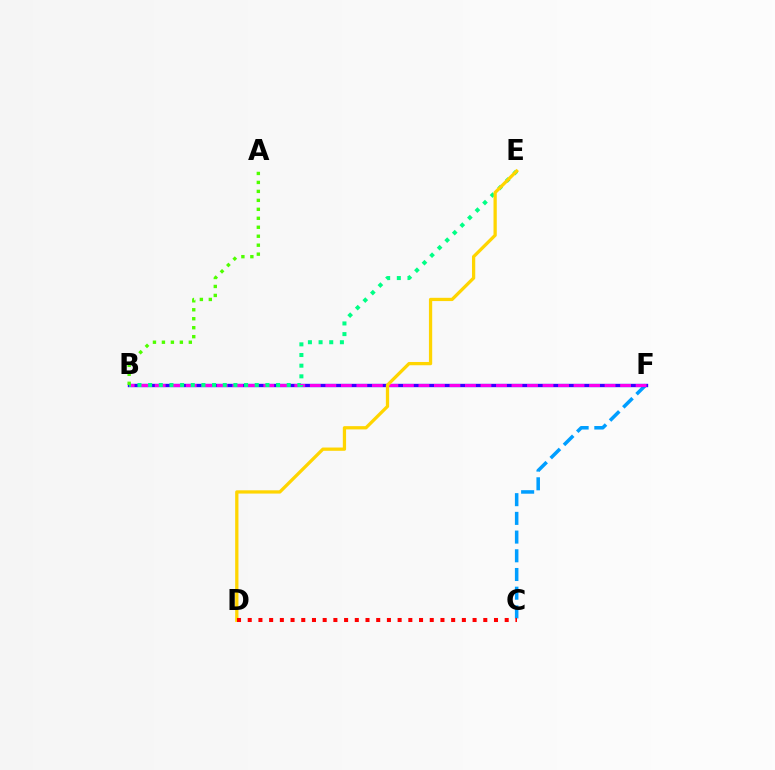{('C', 'F'): [{'color': '#009eff', 'line_style': 'dashed', 'thickness': 2.54}], ('B', 'F'): [{'color': '#3700ff', 'line_style': 'solid', 'thickness': 2.42}, {'color': '#ff00ed', 'line_style': 'dashed', 'thickness': 2.11}], ('B', 'E'): [{'color': '#00ff86', 'line_style': 'dotted', 'thickness': 2.9}], ('D', 'E'): [{'color': '#ffd500', 'line_style': 'solid', 'thickness': 2.35}], ('A', 'B'): [{'color': '#4fff00', 'line_style': 'dotted', 'thickness': 2.44}], ('C', 'D'): [{'color': '#ff0000', 'line_style': 'dotted', 'thickness': 2.91}]}